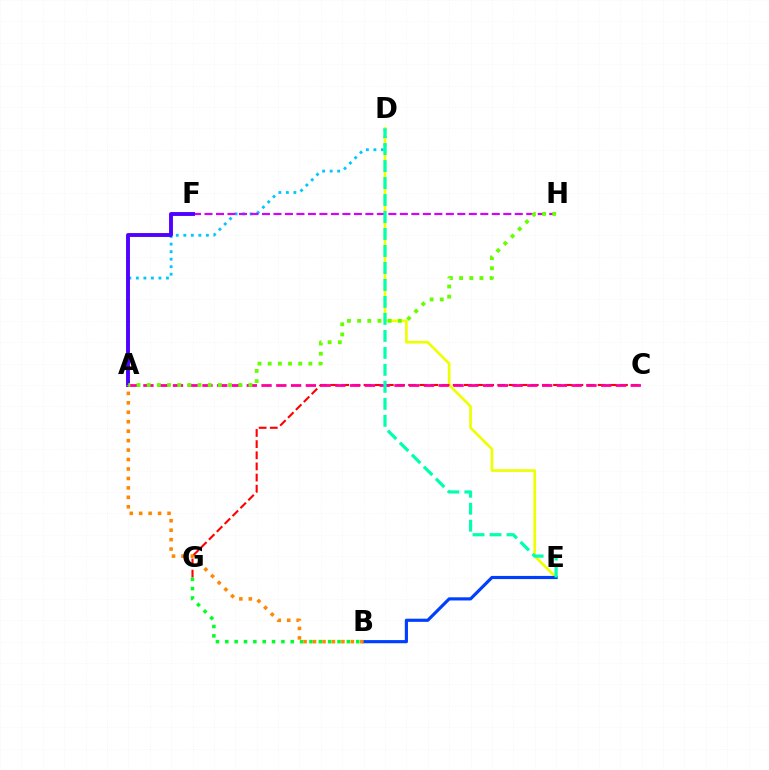{('A', 'D'): [{'color': '#00c7ff', 'line_style': 'dotted', 'thickness': 2.04}], ('D', 'E'): [{'color': '#eeff00', 'line_style': 'solid', 'thickness': 1.92}, {'color': '#00ffaf', 'line_style': 'dashed', 'thickness': 2.31}], ('F', 'H'): [{'color': '#d600ff', 'line_style': 'dashed', 'thickness': 1.56}], ('B', 'E'): [{'color': '#003fff', 'line_style': 'solid', 'thickness': 2.27}], ('A', 'F'): [{'color': '#4f00ff', 'line_style': 'solid', 'thickness': 2.79}], ('C', 'G'): [{'color': '#ff0000', 'line_style': 'dashed', 'thickness': 1.51}], ('B', 'G'): [{'color': '#00ff27', 'line_style': 'dotted', 'thickness': 2.54}], ('A', 'C'): [{'color': '#ff00a0', 'line_style': 'dashed', 'thickness': 2.01}], ('A', 'B'): [{'color': '#ff8800', 'line_style': 'dotted', 'thickness': 2.57}], ('A', 'H'): [{'color': '#66ff00', 'line_style': 'dotted', 'thickness': 2.76}]}